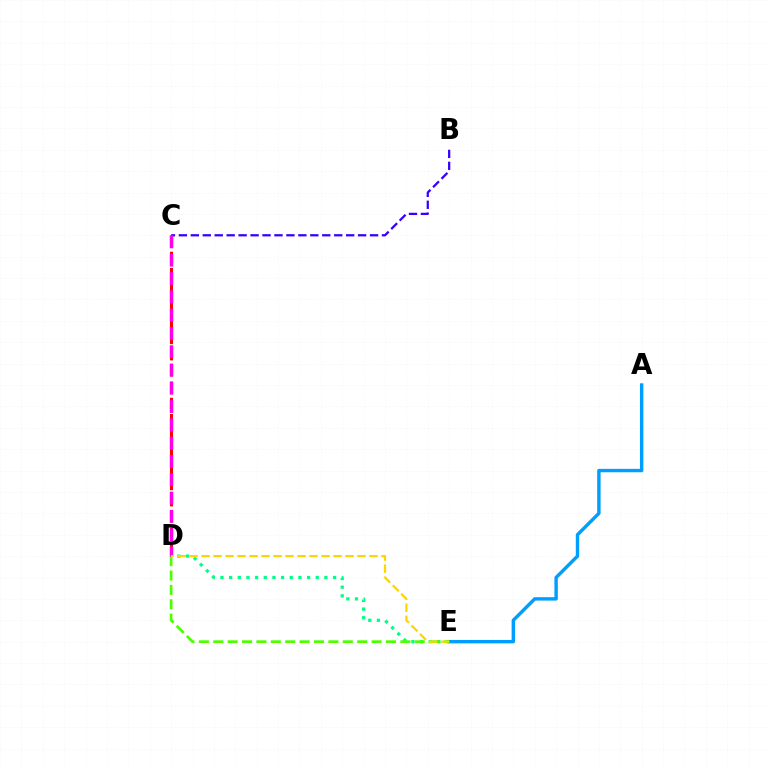{('B', 'C'): [{'color': '#3700ff', 'line_style': 'dashed', 'thickness': 1.62}], ('A', 'E'): [{'color': '#009eff', 'line_style': 'solid', 'thickness': 2.46}], ('D', 'E'): [{'color': '#00ff86', 'line_style': 'dotted', 'thickness': 2.35}, {'color': '#4fff00', 'line_style': 'dashed', 'thickness': 1.96}, {'color': '#ffd500', 'line_style': 'dashed', 'thickness': 1.63}], ('C', 'D'): [{'color': '#ff0000', 'line_style': 'dashed', 'thickness': 2.2}, {'color': '#ff00ed', 'line_style': 'dashed', 'thickness': 2.49}]}